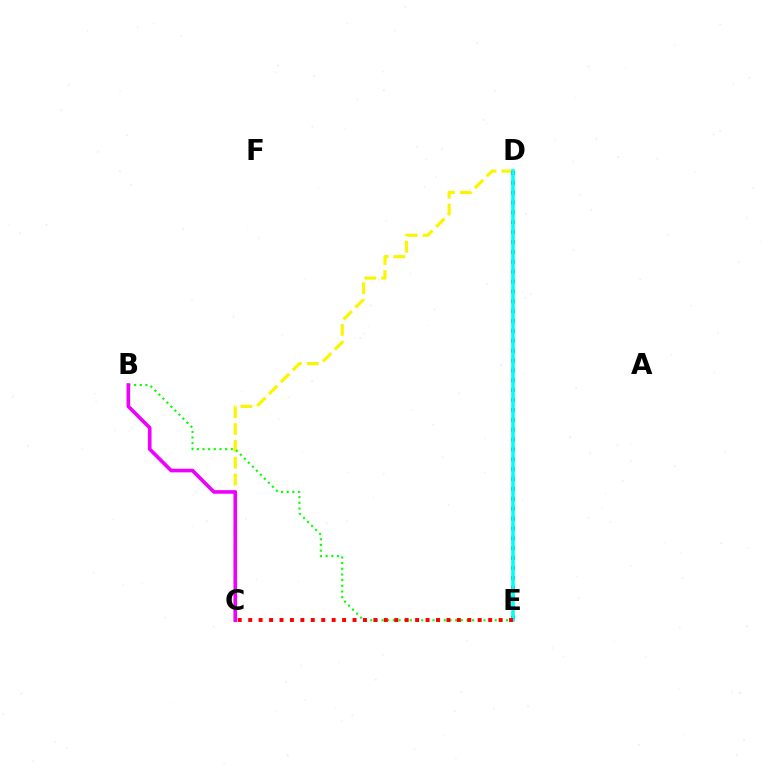{('C', 'D'): [{'color': '#fcf500', 'line_style': 'dashed', 'thickness': 2.29}], ('D', 'E'): [{'color': '#0010ff', 'line_style': 'dotted', 'thickness': 2.68}, {'color': '#00fff6', 'line_style': 'solid', 'thickness': 2.59}], ('B', 'E'): [{'color': '#08ff00', 'line_style': 'dotted', 'thickness': 1.54}], ('C', 'E'): [{'color': '#ff0000', 'line_style': 'dotted', 'thickness': 2.83}], ('B', 'C'): [{'color': '#ee00ff', 'line_style': 'solid', 'thickness': 2.61}]}